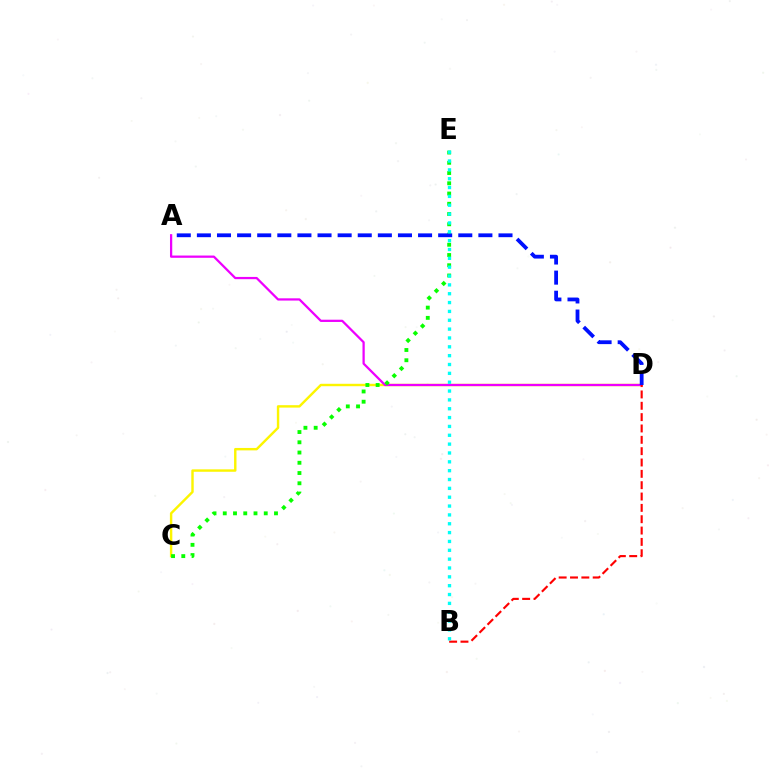{('C', 'D'): [{'color': '#fcf500', 'line_style': 'solid', 'thickness': 1.74}], ('A', 'D'): [{'color': '#ee00ff', 'line_style': 'solid', 'thickness': 1.62}, {'color': '#0010ff', 'line_style': 'dashed', 'thickness': 2.73}], ('B', 'D'): [{'color': '#ff0000', 'line_style': 'dashed', 'thickness': 1.54}], ('C', 'E'): [{'color': '#08ff00', 'line_style': 'dotted', 'thickness': 2.78}], ('B', 'E'): [{'color': '#00fff6', 'line_style': 'dotted', 'thickness': 2.4}]}